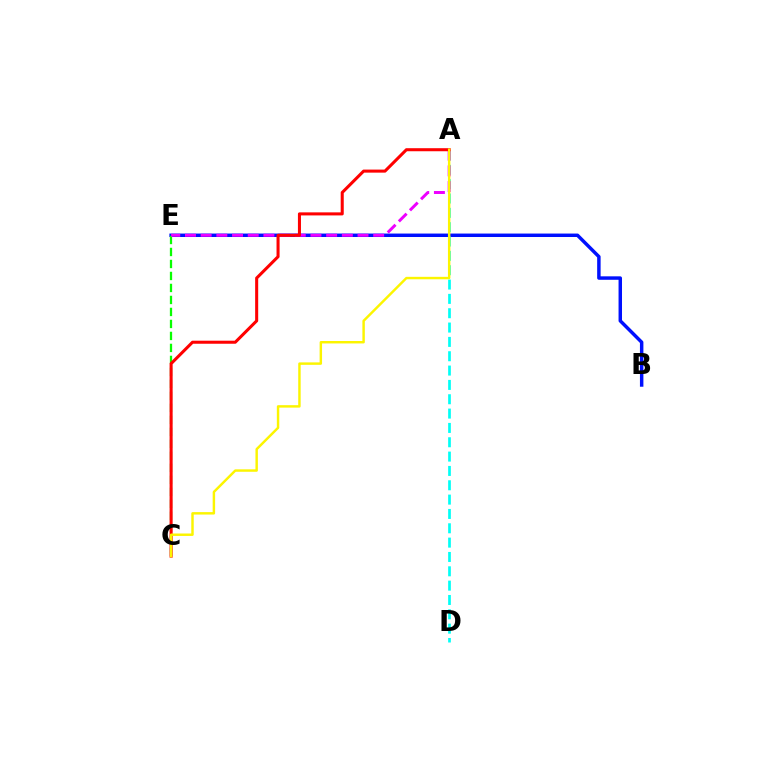{('B', 'E'): [{'color': '#0010ff', 'line_style': 'solid', 'thickness': 2.49}], ('C', 'E'): [{'color': '#08ff00', 'line_style': 'dashed', 'thickness': 1.63}], ('A', 'D'): [{'color': '#00fff6', 'line_style': 'dashed', 'thickness': 1.95}], ('A', 'E'): [{'color': '#ee00ff', 'line_style': 'dashed', 'thickness': 2.13}], ('A', 'C'): [{'color': '#ff0000', 'line_style': 'solid', 'thickness': 2.19}, {'color': '#fcf500', 'line_style': 'solid', 'thickness': 1.76}]}